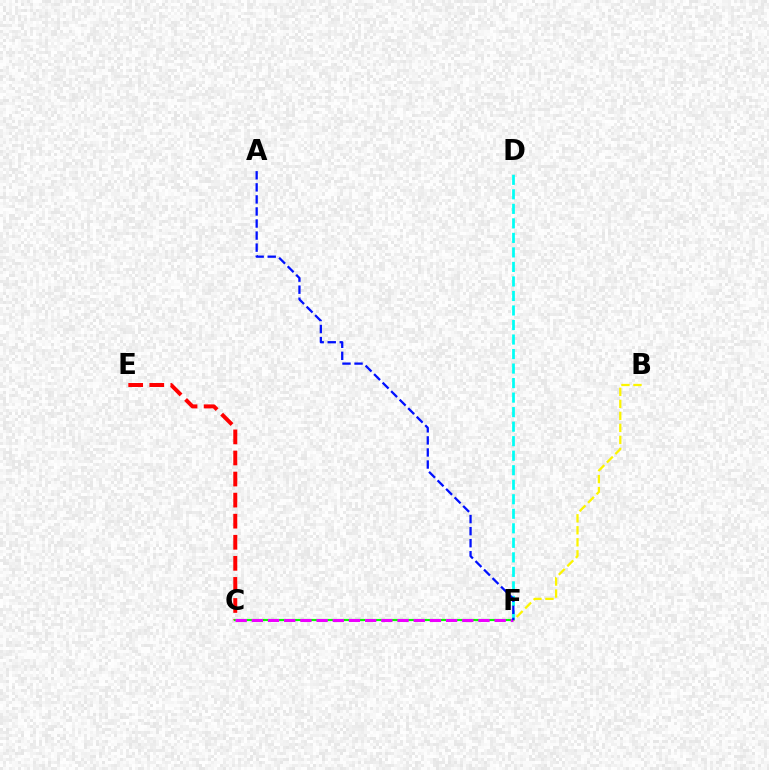{('C', 'E'): [{'color': '#ff0000', 'line_style': 'dashed', 'thickness': 2.86}], ('C', 'F'): [{'color': '#08ff00', 'line_style': 'solid', 'thickness': 1.56}, {'color': '#ee00ff', 'line_style': 'dashed', 'thickness': 2.2}], ('D', 'F'): [{'color': '#00fff6', 'line_style': 'dashed', 'thickness': 1.97}], ('B', 'F'): [{'color': '#fcf500', 'line_style': 'dashed', 'thickness': 1.63}], ('A', 'F'): [{'color': '#0010ff', 'line_style': 'dashed', 'thickness': 1.64}]}